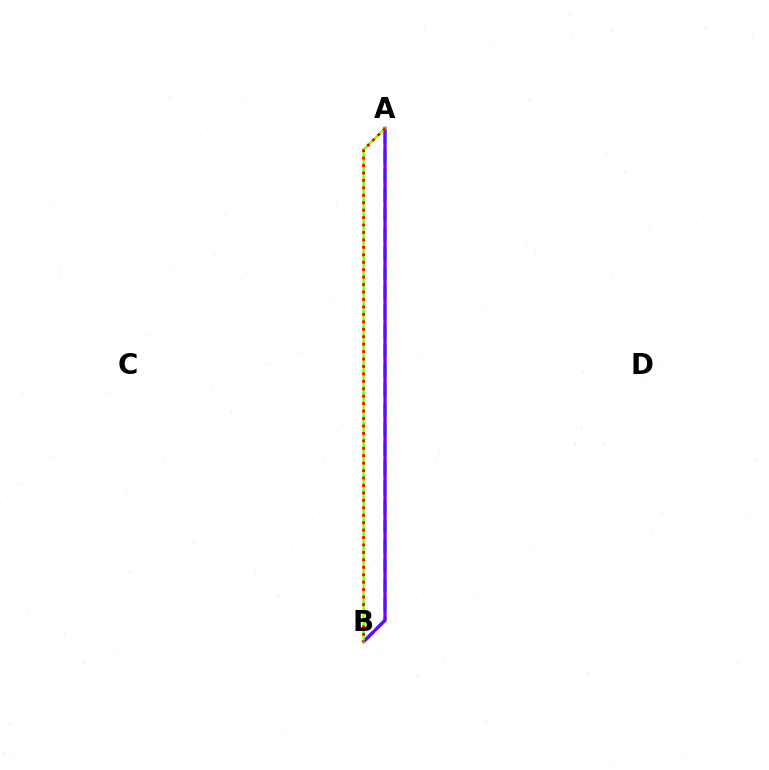{('A', 'B'): [{'color': '#00fff6', 'line_style': 'dashed', 'thickness': 2.65}, {'color': '#7200ff', 'line_style': 'solid', 'thickness': 2.33}, {'color': '#84ff00', 'line_style': 'solid', 'thickness': 1.76}, {'color': '#ff0000', 'line_style': 'dotted', 'thickness': 2.02}]}